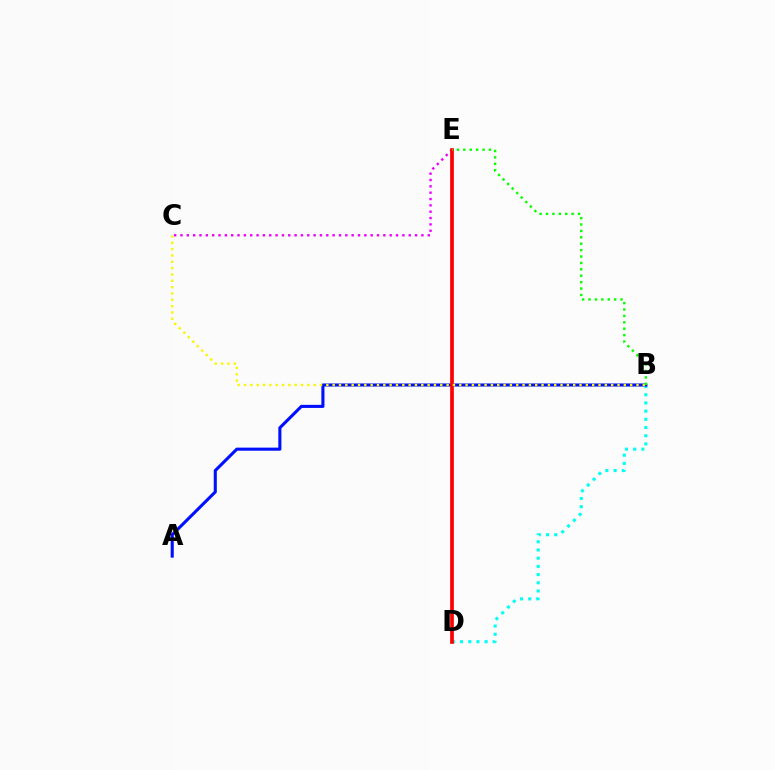{('B', 'D'): [{'color': '#00fff6', 'line_style': 'dotted', 'thickness': 2.23}], ('A', 'B'): [{'color': '#0010ff', 'line_style': 'solid', 'thickness': 2.22}], ('C', 'E'): [{'color': '#ee00ff', 'line_style': 'dotted', 'thickness': 1.72}], ('D', 'E'): [{'color': '#ff0000', 'line_style': 'solid', 'thickness': 2.67}], ('B', 'C'): [{'color': '#fcf500', 'line_style': 'dotted', 'thickness': 1.72}], ('B', 'E'): [{'color': '#08ff00', 'line_style': 'dotted', 'thickness': 1.74}]}